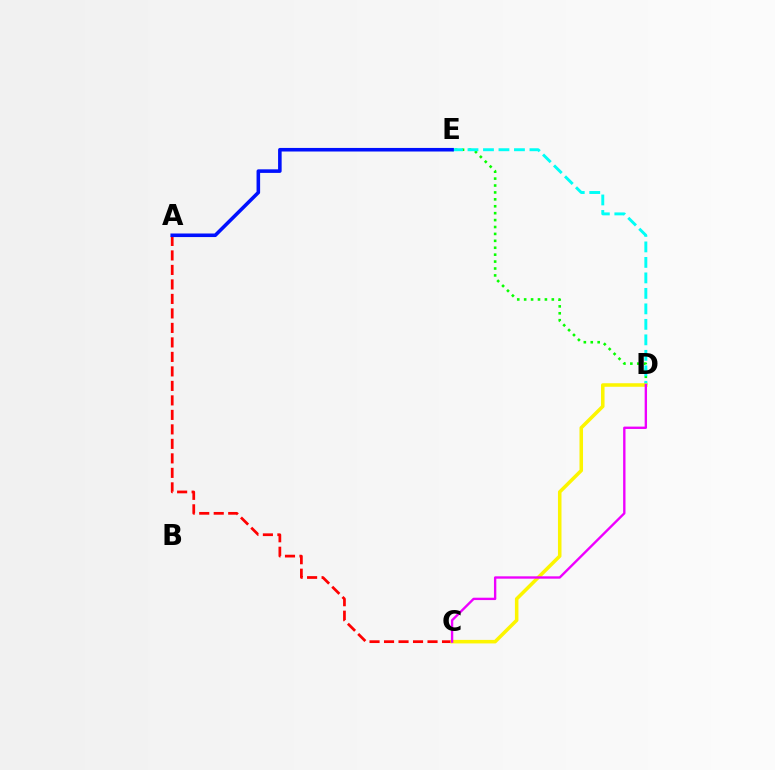{('D', 'E'): [{'color': '#08ff00', 'line_style': 'dotted', 'thickness': 1.88}, {'color': '#00fff6', 'line_style': 'dashed', 'thickness': 2.1}], ('A', 'C'): [{'color': '#ff0000', 'line_style': 'dashed', 'thickness': 1.97}], ('C', 'D'): [{'color': '#fcf500', 'line_style': 'solid', 'thickness': 2.54}, {'color': '#ee00ff', 'line_style': 'solid', 'thickness': 1.7}], ('A', 'E'): [{'color': '#0010ff', 'line_style': 'solid', 'thickness': 2.57}]}